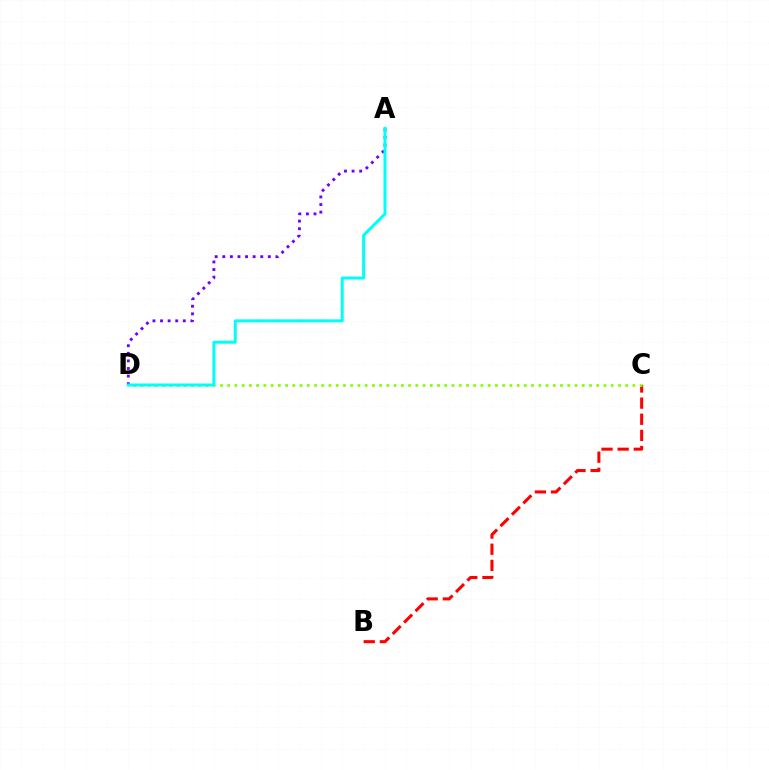{('B', 'C'): [{'color': '#ff0000', 'line_style': 'dashed', 'thickness': 2.19}], ('A', 'D'): [{'color': '#7200ff', 'line_style': 'dotted', 'thickness': 2.06}, {'color': '#00fff6', 'line_style': 'solid', 'thickness': 2.15}], ('C', 'D'): [{'color': '#84ff00', 'line_style': 'dotted', 'thickness': 1.97}]}